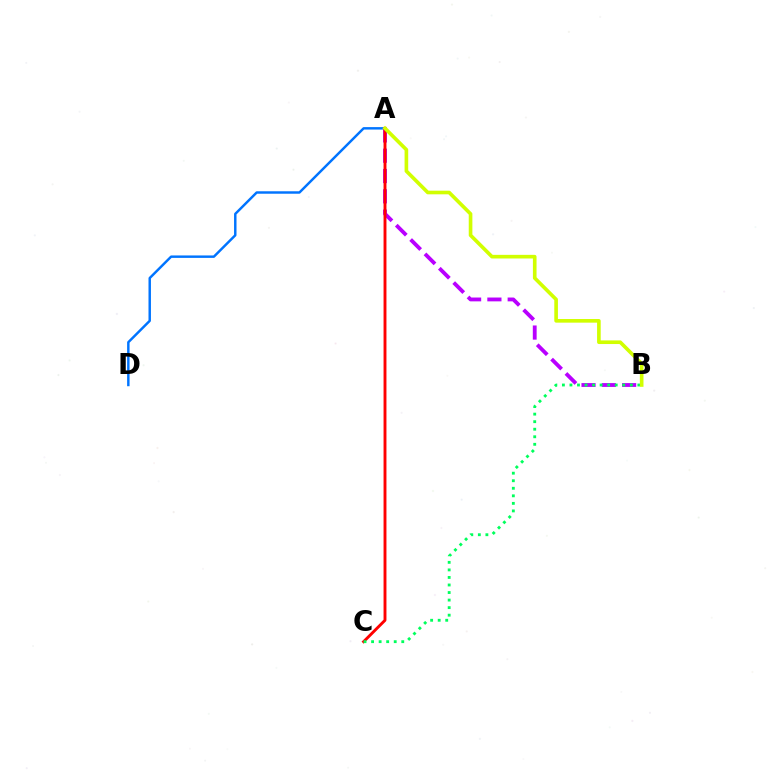{('A', 'D'): [{'color': '#0074ff', 'line_style': 'solid', 'thickness': 1.76}], ('A', 'B'): [{'color': '#b900ff', 'line_style': 'dashed', 'thickness': 2.76}, {'color': '#d1ff00', 'line_style': 'solid', 'thickness': 2.62}], ('A', 'C'): [{'color': '#ff0000', 'line_style': 'solid', 'thickness': 2.08}], ('B', 'C'): [{'color': '#00ff5c', 'line_style': 'dotted', 'thickness': 2.05}]}